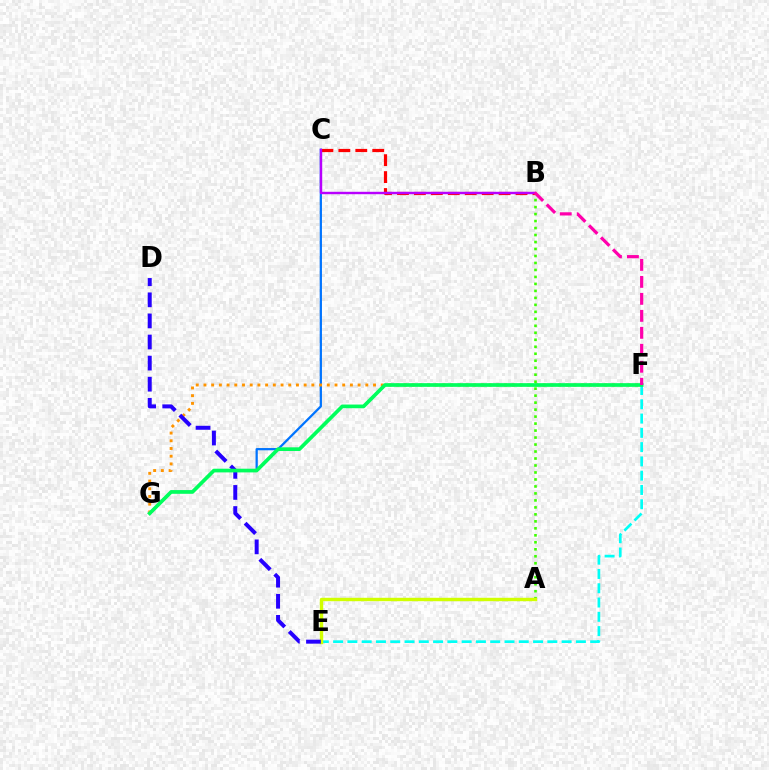{('C', 'G'): [{'color': '#0074ff', 'line_style': 'solid', 'thickness': 1.62}], ('A', 'B'): [{'color': '#3dff00', 'line_style': 'dotted', 'thickness': 1.9}], ('B', 'C'): [{'color': '#ff0000', 'line_style': 'dashed', 'thickness': 2.3}, {'color': '#b900ff', 'line_style': 'solid', 'thickness': 1.74}], ('F', 'G'): [{'color': '#ff9400', 'line_style': 'dotted', 'thickness': 2.09}, {'color': '#00ff5c', 'line_style': 'solid', 'thickness': 2.66}], ('E', 'F'): [{'color': '#00fff6', 'line_style': 'dashed', 'thickness': 1.94}], ('A', 'E'): [{'color': '#d1ff00', 'line_style': 'solid', 'thickness': 2.46}], ('D', 'E'): [{'color': '#2500ff', 'line_style': 'dashed', 'thickness': 2.87}], ('B', 'F'): [{'color': '#ff00ac', 'line_style': 'dashed', 'thickness': 2.31}]}